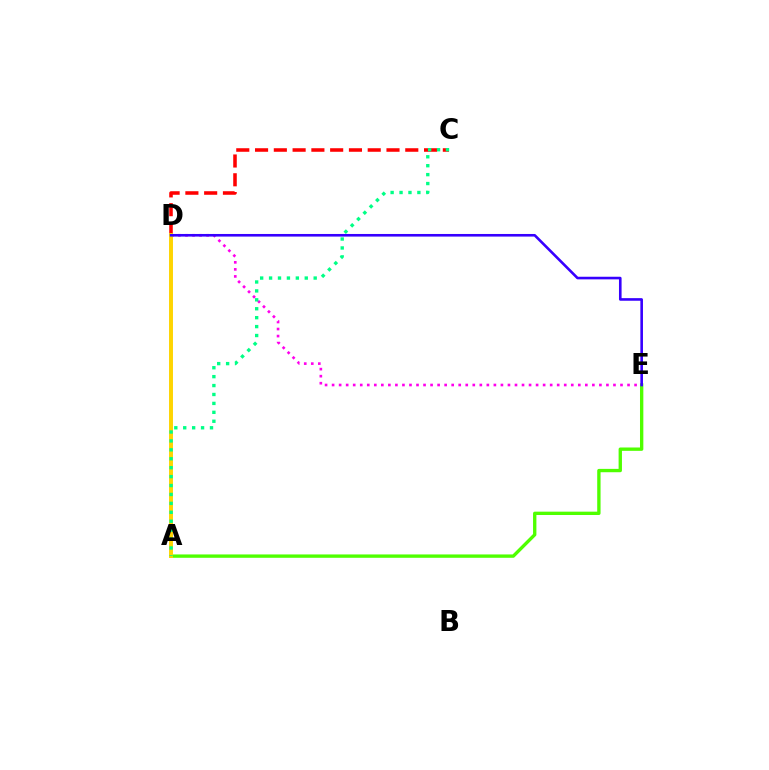{('A', 'E'): [{'color': '#4fff00', 'line_style': 'solid', 'thickness': 2.41}], ('D', 'E'): [{'color': '#ff00ed', 'line_style': 'dotted', 'thickness': 1.91}, {'color': '#3700ff', 'line_style': 'solid', 'thickness': 1.88}], ('C', 'D'): [{'color': '#ff0000', 'line_style': 'dashed', 'thickness': 2.55}], ('A', 'D'): [{'color': '#009eff', 'line_style': 'solid', 'thickness': 1.72}, {'color': '#ffd500', 'line_style': 'solid', 'thickness': 2.82}], ('A', 'C'): [{'color': '#00ff86', 'line_style': 'dotted', 'thickness': 2.42}]}